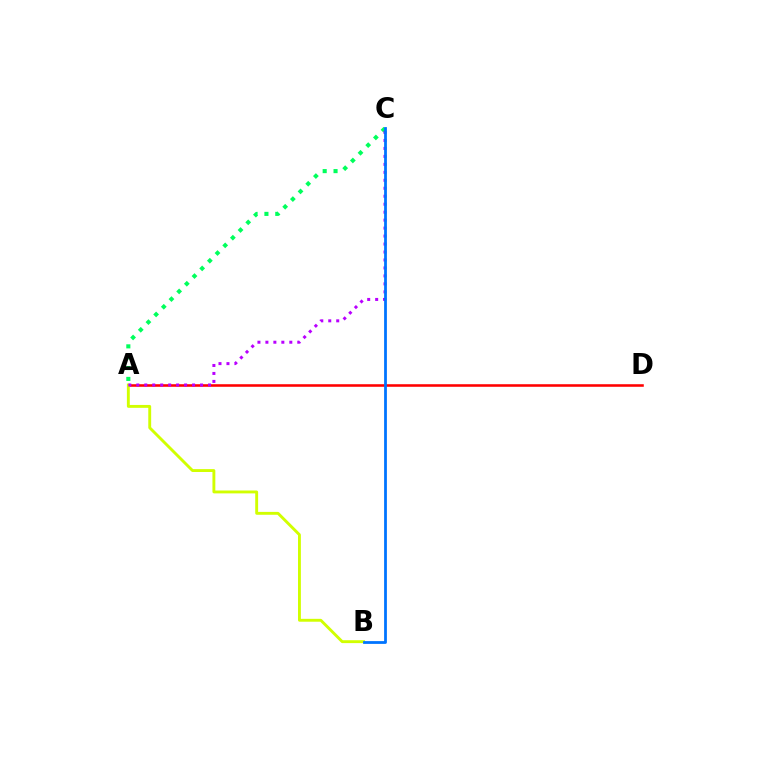{('A', 'D'): [{'color': '#ff0000', 'line_style': 'solid', 'thickness': 1.84}], ('A', 'C'): [{'color': '#00ff5c', 'line_style': 'dotted', 'thickness': 2.95}, {'color': '#b900ff', 'line_style': 'dotted', 'thickness': 2.16}], ('A', 'B'): [{'color': '#d1ff00', 'line_style': 'solid', 'thickness': 2.08}], ('B', 'C'): [{'color': '#0074ff', 'line_style': 'solid', 'thickness': 2.0}]}